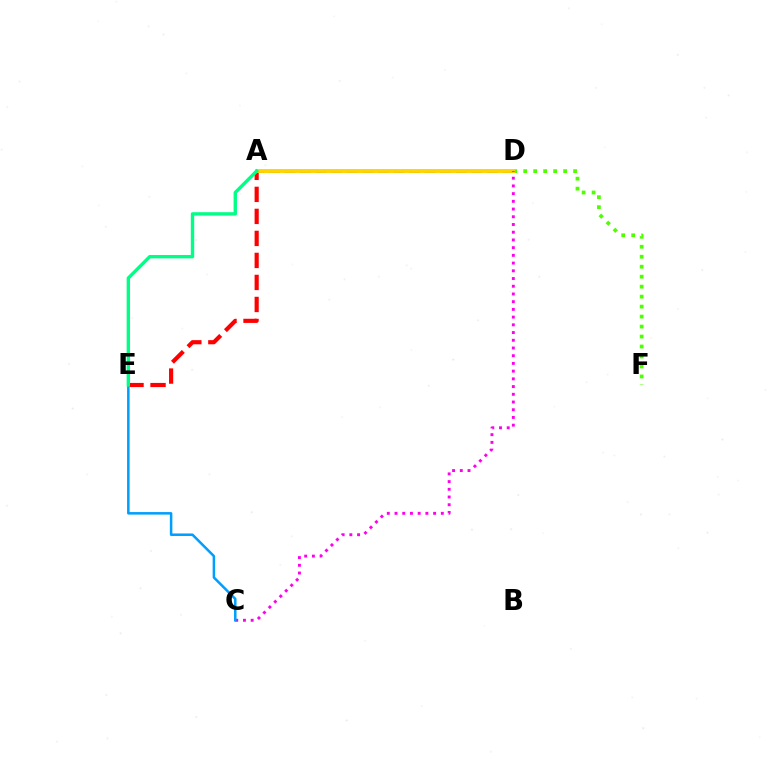{('D', 'F'): [{'color': '#4fff00', 'line_style': 'dotted', 'thickness': 2.71}], ('A', 'E'): [{'color': '#ff0000', 'line_style': 'dashed', 'thickness': 2.99}, {'color': '#00ff86', 'line_style': 'solid', 'thickness': 2.43}], ('A', 'D'): [{'color': '#3700ff', 'line_style': 'dashed', 'thickness': 2.12}, {'color': '#ffd500', 'line_style': 'solid', 'thickness': 2.82}], ('C', 'D'): [{'color': '#ff00ed', 'line_style': 'dotted', 'thickness': 2.1}], ('C', 'E'): [{'color': '#009eff', 'line_style': 'solid', 'thickness': 1.81}]}